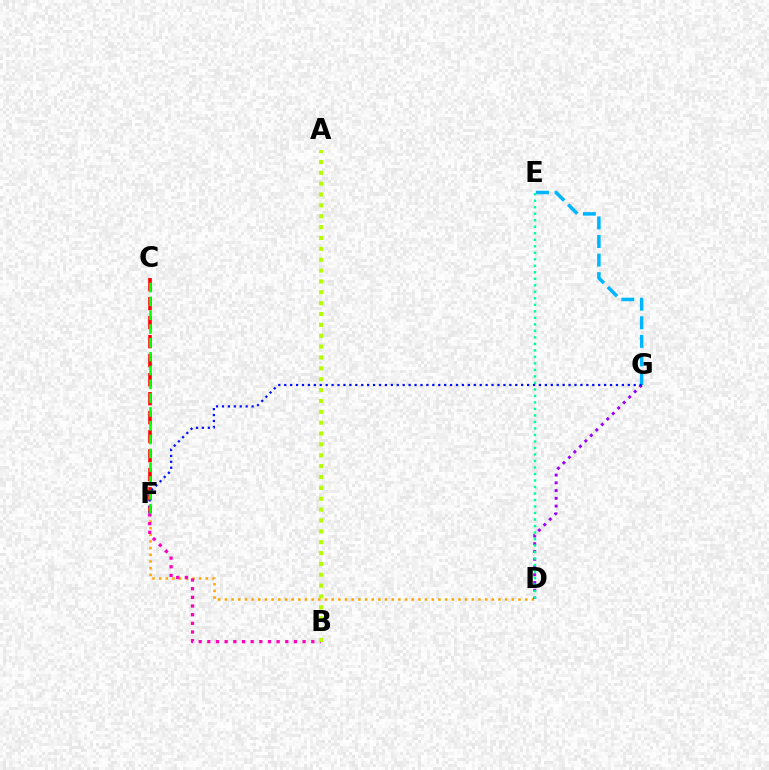{('D', 'F'): [{'color': '#ffa500', 'line_style': 'dotted', 'thickness': 1.81}], ('C', 'F'): [{'color': '#ff0000', 'line_style': 'dashed', 'thickness': 2.58}, {'color': '#08ff00', 'line_style': 'dashed', 'thickness': 1.88}], ('B', 'F'): [{'color': '#ff00bd', 'line_style': 'dotted', 'thickness': 2.35}], ('D', 'G'): [{'color': '#9b00ff', 'line_style': 'dotted', 'thickness': 2.11}], ('E', 'G'): [{'color': '#00b5ff', 'line_style': 'dashed', 'thickness': 2.52}], ('D', 'E'): [{'color': '#00ff9d', 'line_style': 'dotted', 'thickness': 1.77}], ('A', 'B'): [{'color': '#b3ff00', 'line_style': 'dotted', 'thickness': 2.95}], ('F', 'G'): [{'color': '#0010ff', 'line_style': 'dotted', 'thickness': 1.61}]}